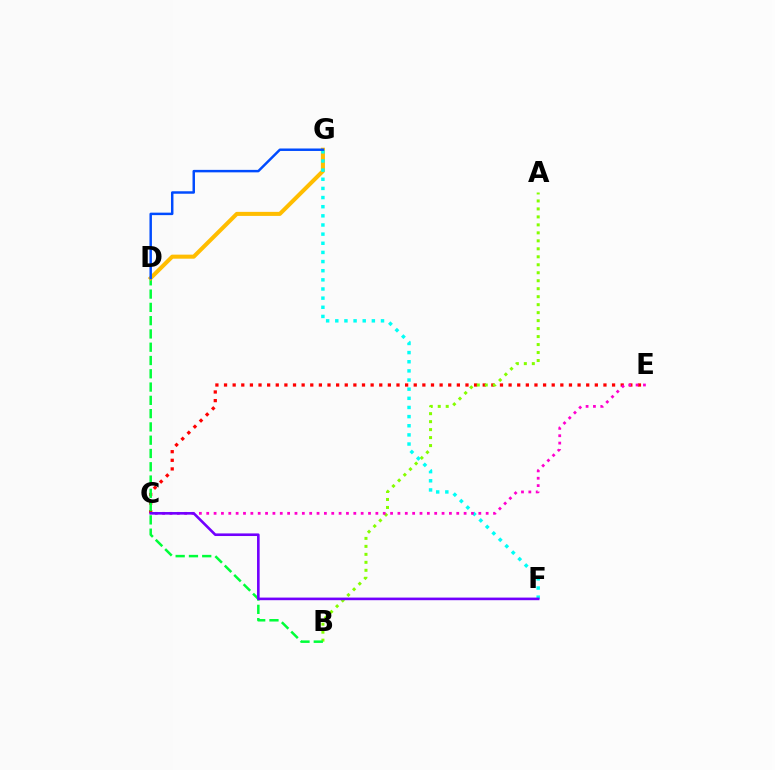{('C', 'E'): [{'color': '#ff0000', 'line_style': 'dotted', 'thickness': 2.34}, {'color': '#ff00cf', 'line_style': 'dotted', 'thickness': 2.0}], ('A', 'B'): [{'color': '#84ff00', 'line_style': 'dotted', 'thickness': 2.17}], ('B', 'D'): [{'color': '#00ff39', 'line_style': 'dashed', 'thickness': 1.8}], ('D', 'G'): [{'color': '#ffbd00', 'line_style': 'solid', 'thickness': 2.91}, {'color': '#004bff', 'line_style': 'solid', 'thickness': 1.78}], ('F', 'G'): [{'color': '#00fff6', 'line_style': 'dotted', 'thickness': 2.48}], ('C', 'F'): [{'color': '#7200ff', 'line_style': 'solid', 'thickness': 1.88}]}